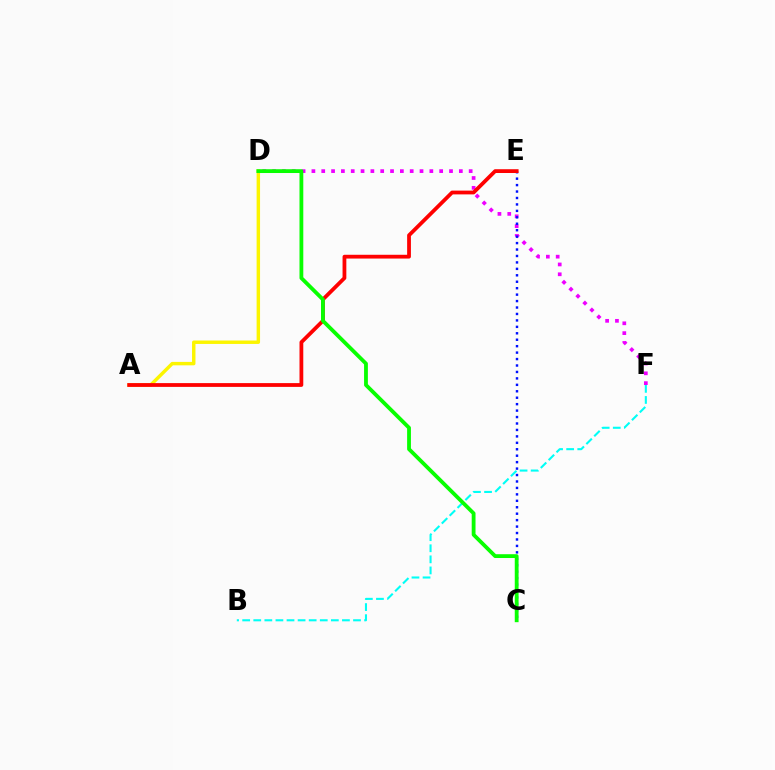{('D', 'F'): [{'color': '#ee00ff', 'line_style': 'dotted', 'thickness': 2.67}], ('B', 'F'): [{'color': '#00fff6', 'line_style': 'dashed', 'thickness': 1.51}], ('C', 'E'): [{'color': '#0010ff', 'line_style': 'dotted', 'thickness': 1.75}], ('A', 'D'): [{'color': '#fcf500', 'line_style': 'solid', 'thickness': 2.48}], ('A', 'E'): [{'color': '#ff0000', 'line_style': 'solid', 'thickness': 2.72}], ('C', 'D'): [{'color': '#08ff00', 'line_style': 'solid', 'thickness': 2.74}]}